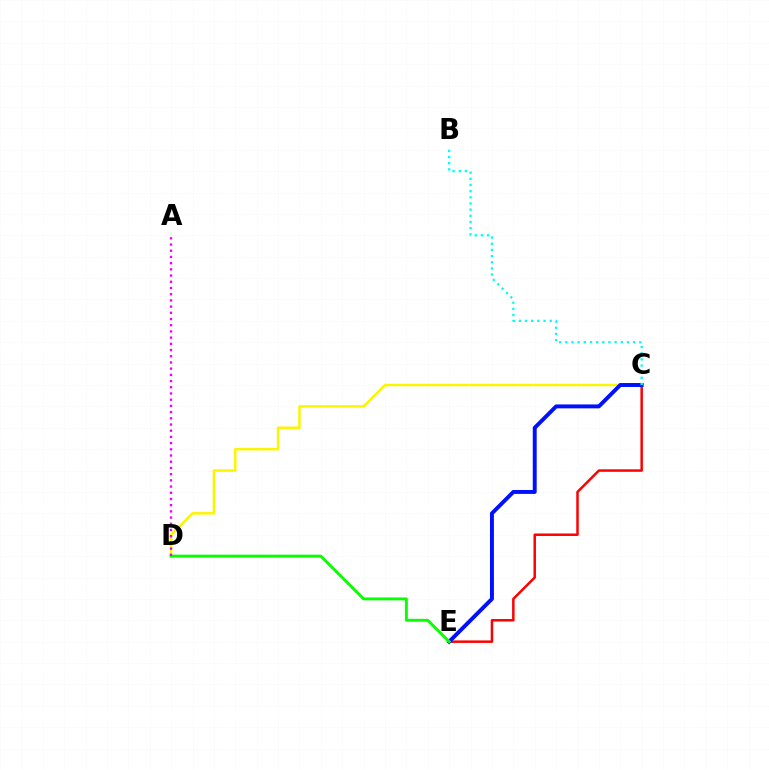{('C', 'D'): [{'color': '#fcf500', 'line_style': 'solid', 'thickness': 1.79}], ('C', 'E'): [{'color': '#ff0000', 'line_style': 'solid', 'thickness': 1.79}, {'color': '#0010ff', 'line_style': 'solid', 'thickness': 2.83}], ('B', 'C'): [{'color': '#00fff6', 'line_style': 'dotted', 'thickness': 1.68}], ('D', 'E'): [{'color': '#08ff00', 'line_style': 'solid', 'thickness': 2.08}], ('A', 'D'): [{'color': '#ee00ff', 'line_style': 'dotted', 'thickness': 1.69}]}